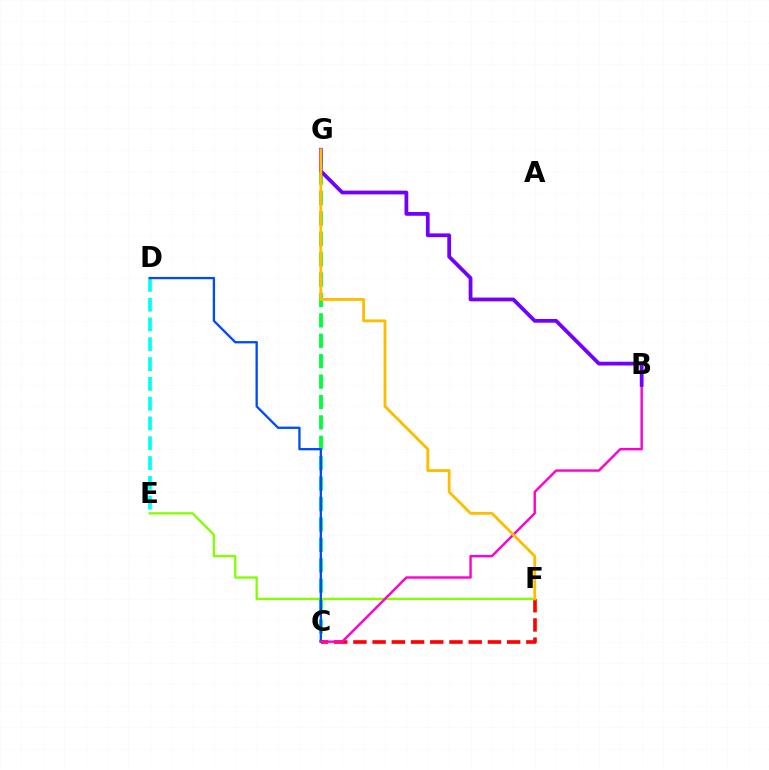{('C', 'G'): [{'color': '#00ff39', 'line_style': 'dashed', 'thickness': 2.77}], ('C', 'F'): [{'color': '#ff0000', 'line_style': 'dashed', 'thickness': 2.61}], ('E', 'F'): [{'color': '#84ff00', 'line_style': 'solid', 'thickness': 1.66}], ('D', 'E'): [{'color': '#00fff6', 'line_style': 'dashed', 'thickness': 2.69}], ('C', 'D'): [{'color': '#004bff', 'line_style': 'solid', 'thickness': 1.66}], ('B', 'C'): [{'color': '#ff00cf', 'line_style': 'solid', 'thickness': 1.73}], ('B', 'G'): [{'color': '#7200ff', 'line_style': 'solid', 'thickness': 2.71}], ('F', 'G'): [{'color': '#ffbd00', 'line_style': 'solid', 'thickness': 2.04}]}